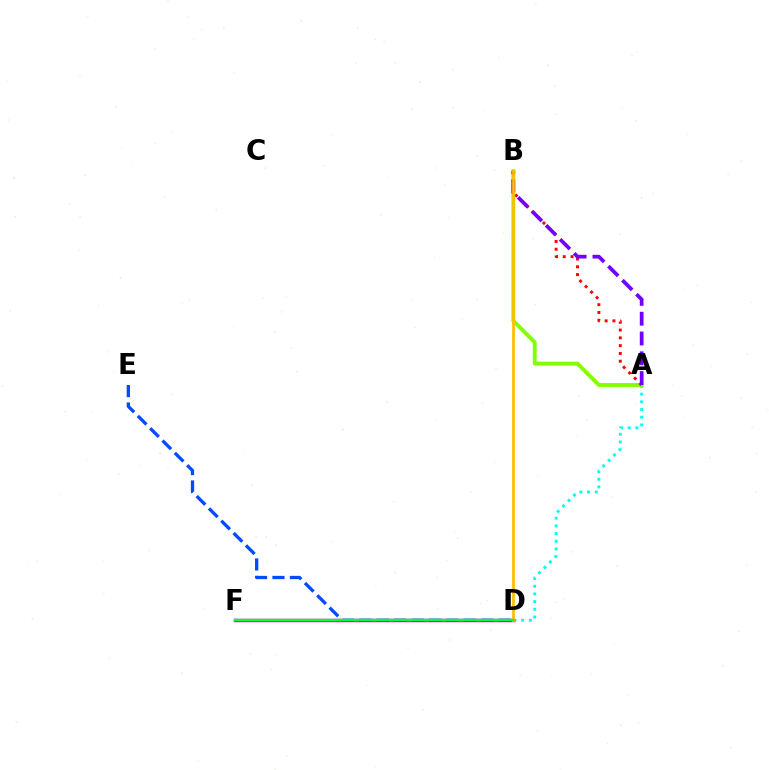{('A', 'D'): [{'color': '#00fff6', 'line_style': 'dotted', 'thickness': 2.09}], ('A', 'B'): [{'color': '#84ff00', 'line_style': 'solid', 'thickness': 2.8}, {'color': '#ff0000', 'line_style': 'dotted', 'thickness': 2.12}, {'color': '#7200ff', 'line_style': 'dashed', 'thickness': 2.69}], ('D', 'F'): [{'color': '#ff00cf', 'line_style': 'solid', 'thickness': 2.51}, {'color': '#00ff39', 'line_style': 'solid', 'thickness': 1.76}], ('B', 'D'): [{'color': '#ffbd00', 'line_style': 'solid', 'thickness': 1.96}], ('D', 'E'): [{'color': '#004bff', 'line_style': 'dashed', 'thickness': 2.37}]}